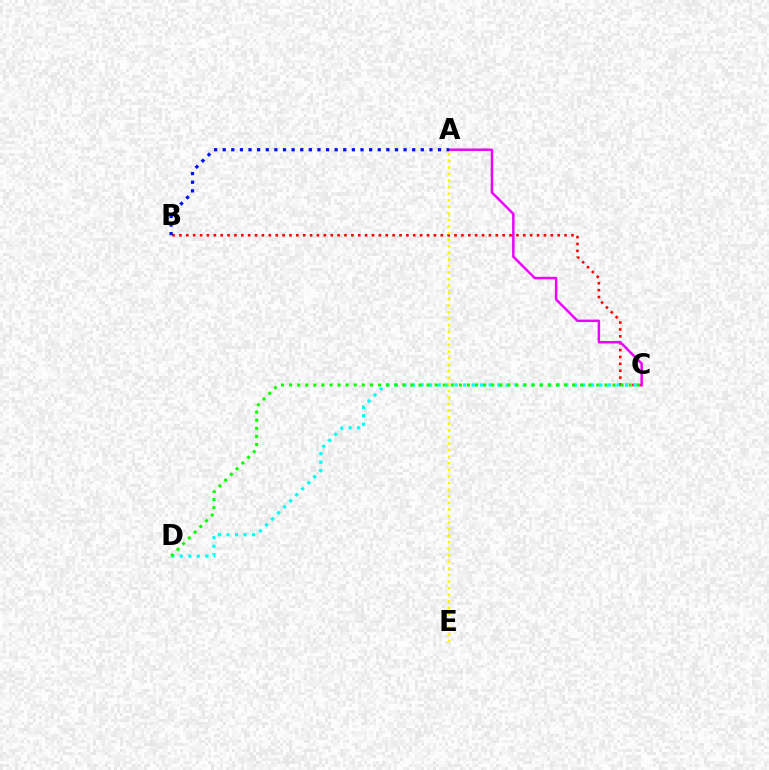{('B', 'C'): [{'color': '#ff0000', 'line_style': 'dotted', 'thickness': 1.87}], ('C', 'D'): [{'color': '#00fff6', 'line_style': 'dotted', 'thickness': 2.31}, {'color': '#08ff00', 'line_style': 'dotted', 'thickness': 2.2}], ('A', 'C'): [{'color': '#ee00ff', 'line_style': 'solid', 'thickness': 1.78}], ('A', 'E'): [{'color': '#fcf500', 'line_style': 'dotted', 'thickness': 1.79}], ('A', 'B'): [{'color': '#0010ff', 'line_style': 'dotted', 'thickness': 2.34}]}